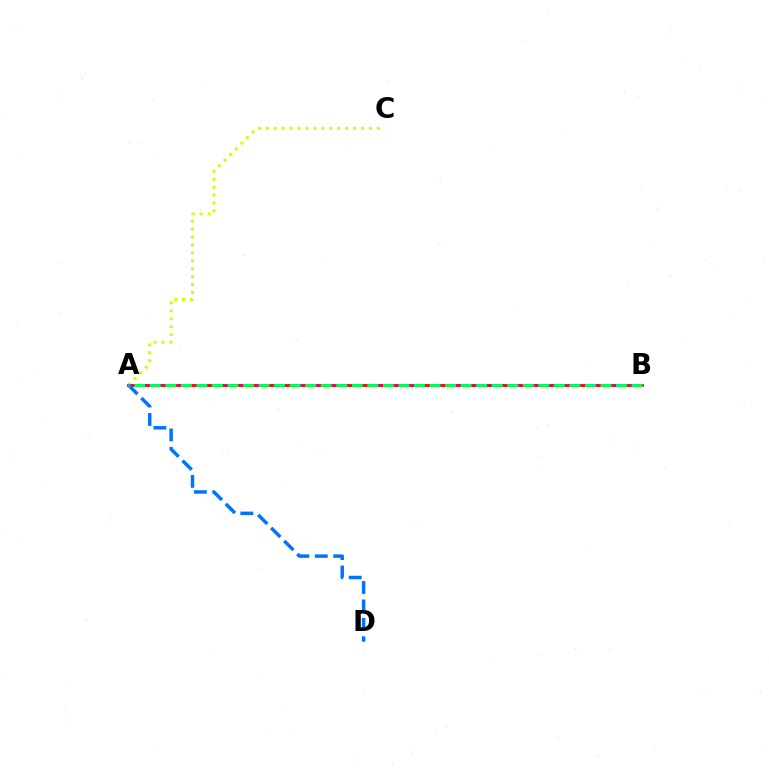{('A', 'C'): [{'color': '#d1ff00', 'line_style': 'dotted', 'thickness': 2.15}], ('A', 'B'): [{'color': '#ff0000', 'line_style': 'solid', 'thickness': 2.05}, {'color': '#b900ff', 'line_style': 'dotted', 'thickness': 1.51}, {'color': '#00ff5c', 'line_style': 'dashed', 'thickness': 2.11}], ('A', 'D'): [{'color': '#0074ff', 'line_style': 'dashed', 'thickness': 2.5}]}